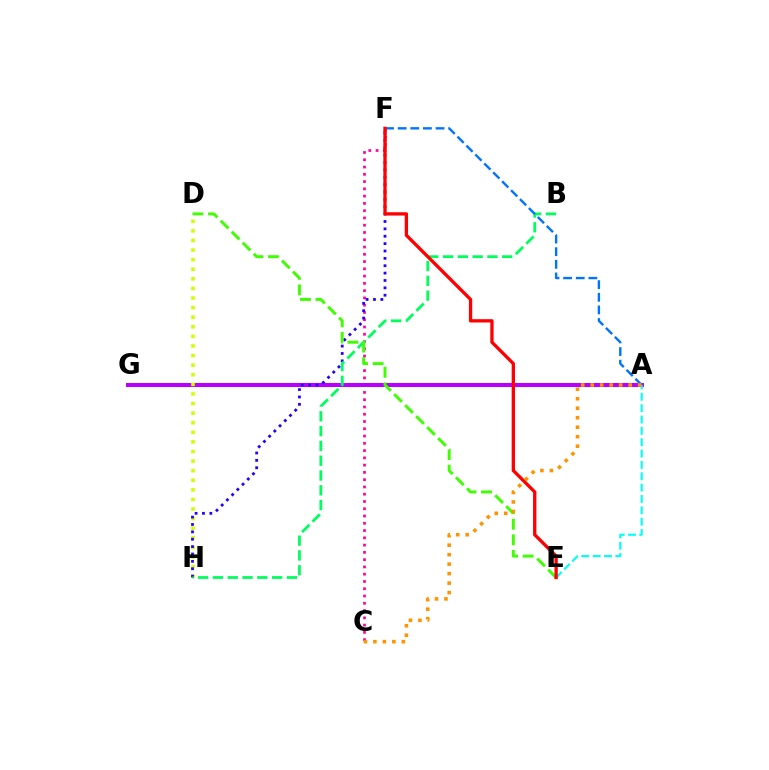{('C', 'F'): [{'color': '#ff00ac', 'line_style': 'dotted', 'thickness': 1.98}], ('A', 'G'): [{'color': '#b900ff', 'line_style': 'solid', 'thickness': 2.89}], ('D', 'H'): [{'color': '#d1ff00', 'line_style': 'dotted', 'thickness': 2.61}], ('F', 'H'): [{'color': '#2500ff', 'line_style': 'dotted', 'thickness': 2.0}], ('B', 'H'): [{'color': '#00ff5c', 'line_style': 'dashed', 'thickness': 2.01}], ('D', 'E'): [{'color': '#3dff00', 'line_style': 'dashed', 'thickness': 2.11}], ('A', 'F'): [{'color': '#0074ff', 'line_style': 'dashed', 'thickness': 1.72}], ('A', 'E'): [{'color': '#00fff6', 'line_style': 'dashed', 'thickness': 1.54}], ('E', 'F'): [{'color': '#ff0000', 'line_style': 'solid', 'thickness': 2.38}], ('A', 'C'): [{'color': '#ff9400', 'line_style': 'dotted', 'thickness': 2.58}]}